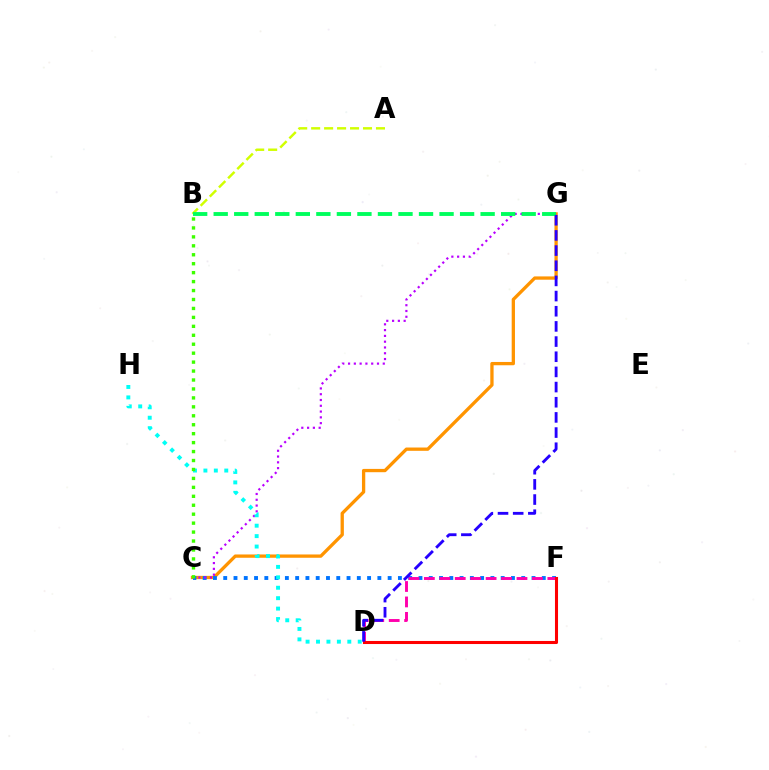{('A', 'B'): [{'color': '#d1ff00', 'line_style': 'dashed', 'thickness': 1.76}], ('C', 'G'): [{'color': '#ff9400', 'line_style': 'solid', 'thickness': 2.37}, {'color': '#b900ff', 'line_style': 'dotted', 'thickness': 1.57}], ('C', 'F'): [{'color': '#0074ff', 'line_style': 'dotted', 'thickness': 2.79}], ('D', 'F'): [{'color': '#ff00ac', 'line_style': 'dashed', 'thickness': 2.1}, {'color': '#ff0000', 'line_style': 'solid', 'thickness': 2.2}], ('B', 'G'): [{'color': '#00ff5c', 'line_style': 'dashed', 'thickness': 2.79}], ('D', 'H'): [{'color': '#00fff6', 'line_style': 'dotted', 'thickness': 2.83}], ('D', 'G'): [{'color': '#2500ff', 'line_style': 'dashed', 'thickness': 2.06}], ('B', 'C'): [{'color': '#3dff00', 'line_style': 'dotted', 'thickness': 2.43}]}